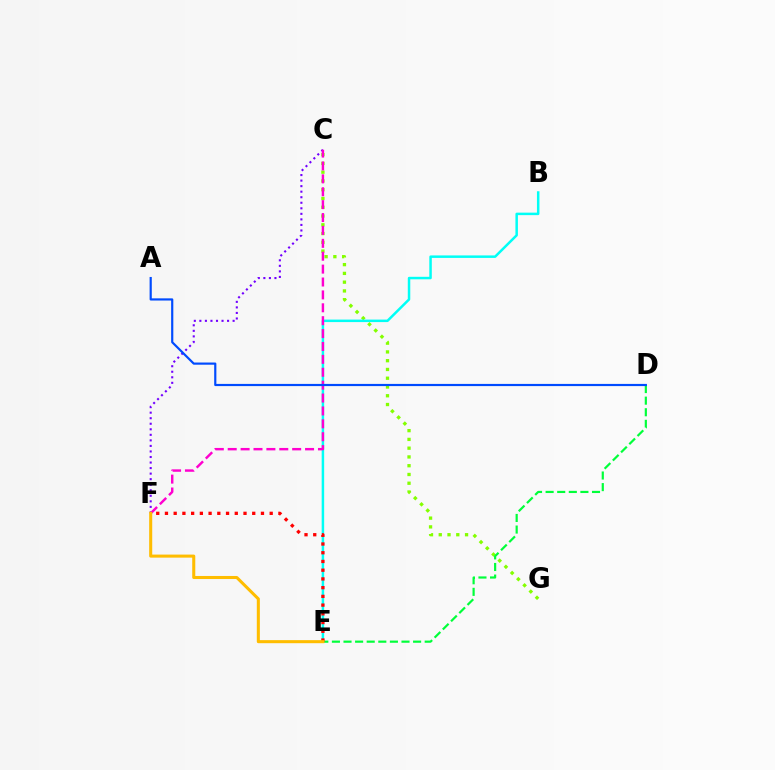{('C', 'G'): [{'color': '#84ff00', 'line_style': 'dotted', 'thickness': 2.38}], ('B', 'E'): [{'color': '#00fff6', 'line_style': 'solid', 'thickness': 1.79}], ('C', 'F'): [{'color': '#7200ff', 'line_style': 'dotted', 'thickness': 1.51}, {'color': '#ff00cf', 'line_style': 'dashed', 'thickness': 1.75}], ('D', 'E'): [{'color': '#00ff39', 'line_style': 'dashed', 'thickness': 1.58}], ('E', 'F'): [{'color': '#ff0000', 'line_style': 'dotted', 'thickness': 2.37}, {'color': '#ffbd00', 'line_style': 'solid', 'thickness': 2.2}], ('A', 'D'): [{'color': '#004bff', 'line_style': 'solid', 'thickness': 1.57}]}